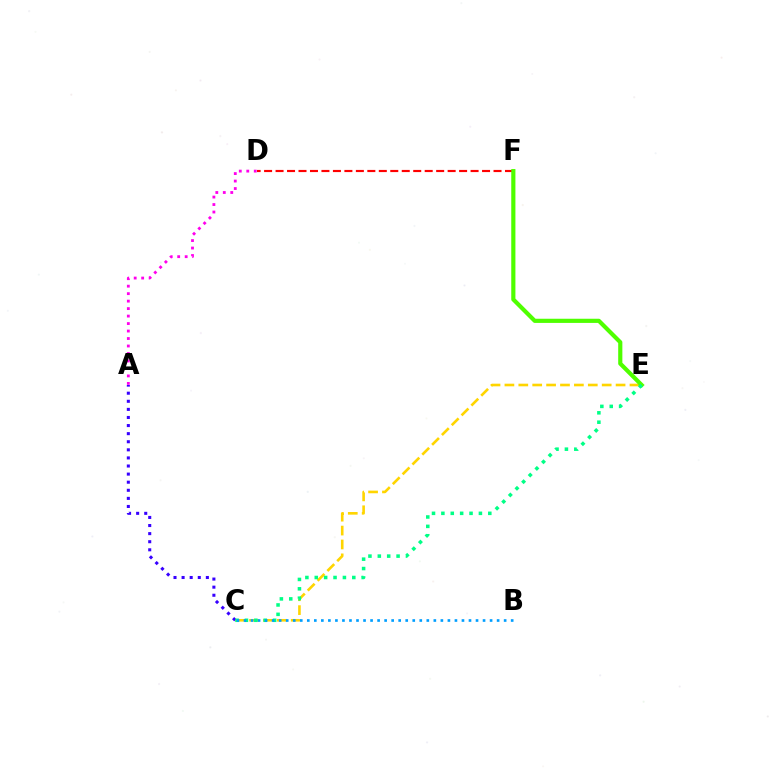{('D', 'F'): [{'color': '#ff0000', 'line_style': 'dashed', 'thickness': 1.56}], ('C', 'E'): [{'color': '#ffd500', 'line_style': 'dashed', 'thickness': 1.89}, {'color': '#00ff86', 'line_style': 'dotted', 'thickness': 2.55}], ('A', 'C'): [{'color': '#3700ff', 'line_style': 'dotted', 'thickness': 2.2}], ('E', 'F'): [{'color': '#4fff00', 'line_style': 'solid', 'thickness': 3.0}], ('A', 'D'): [{'color': '#ff00ed', 'line_style': 'dotted', 'thickness': 2.03}], ('B', 'C'): [{'color': '#009eff', 'line_style': 'dotted', 'thickness': 1.91}]}